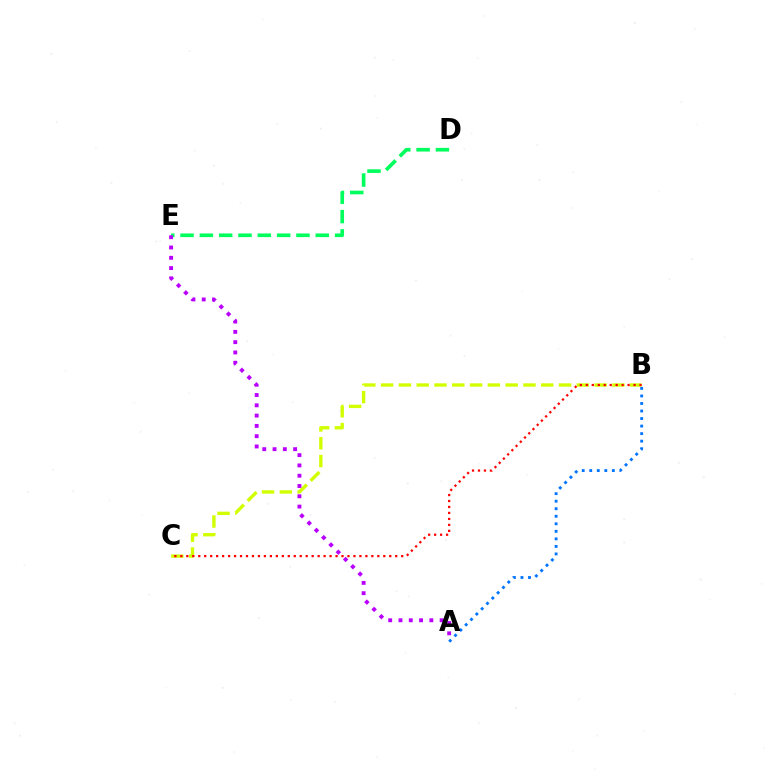{('B', 'C'): [{'color': '#d1ff00', 'line_style': 'dashed', 'thickness': 2.42}, {'color': '#ff0000', 'line_style': 'dotted', 'thickness': 1.62}], ('D', 'E'): [{'color': '#00ff5c', 'line_style': 'dashed', 'thickness': 2.62}], ('A', 'B'): [{'color': '#0074ff', 'line_style': 'dotted', 'thickness': 2.05}], ('A', 'E'): [{'color': '#b900ff', 'line_style': 'dotted', 'thickness': 2.8}]}